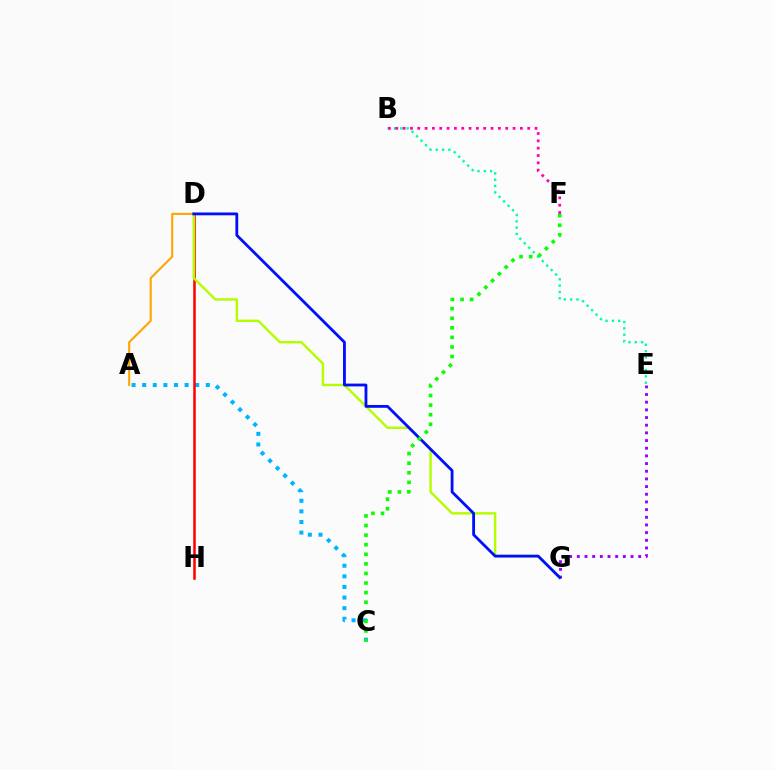{('A', 'C'): [{'color': '#00b5ff', 'line_style': 'dotted', 'thickness': 2.88}], ('A', 'D'): [{'color': '#ffa500', 'line_style': 'solid', 'thickness': 1.51}], ('D', 'H'): [{'color': '#ff0000', 'line_style': 'solid', 'thickness': 1.82}], ('D', 'G'): [{'color': '#b3ff00', 'line_style': 'solid', 'thickness': 1.74}, {'color': '#0010ff', 'line_style': 'solid', 'thickness': 2.03}], ('B', 'E'): [{'color': '#00ff9d', 'line_style': 'dotted', 'thickness': 1.72}], ('E', 'G'): [{'color': '#9b00ff', 'line_style': 'dotted', 'thickness': 2.08}], ('C', 'F'): [{'color': '#08ff00', 'line_style': 'dotted', 'thickness': 2.6}], ('B', 'F'): [{'color': '#ff00bd', 'line_style': 'dotted', 'thickness': 1.99}]}